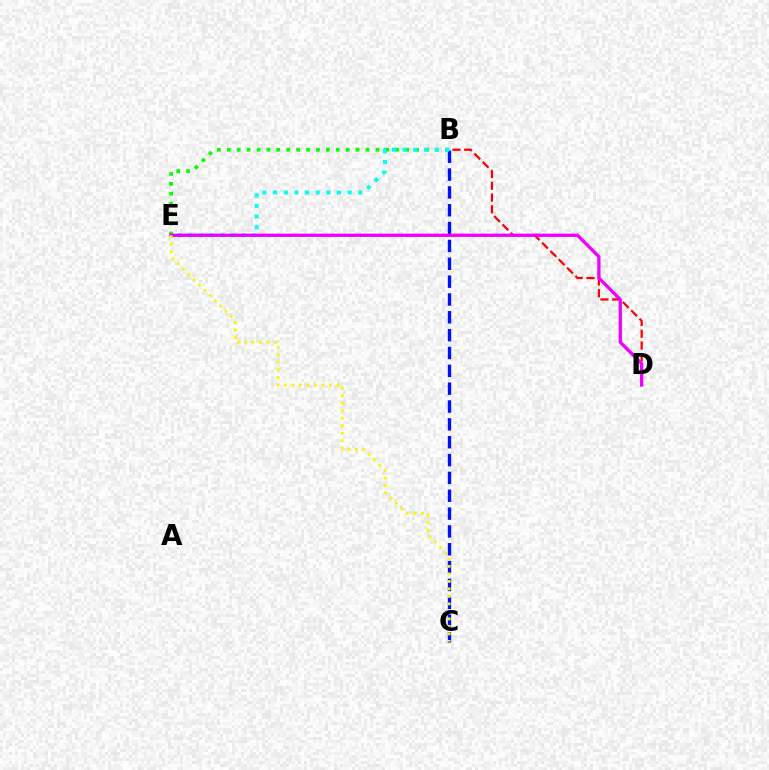{('B', 'D'): [{'color': '#ff0000', 'line_style': 'dashed', 'thickness': 1.6}], ('B', 'E'): [{'color': '#08ff00', 'line_style': 'dotted', 'thickness': 2.69}, {'color': '#00fff6', 'line_style': 'dotted', 'thickness': 2.89}], ('B', 'C'): [{'color': '#0010ff', 'line_style': 'dashed', 'thickness': 2.42}], ('D', 'E'): [{'color': '#ee00ff', 'line_style': 'solid', 'thickness': 2.35}], ('C', 'E'): [{'color': '#fcf500', 'line_style': 'dotted', 'thickness': 2.04}]}